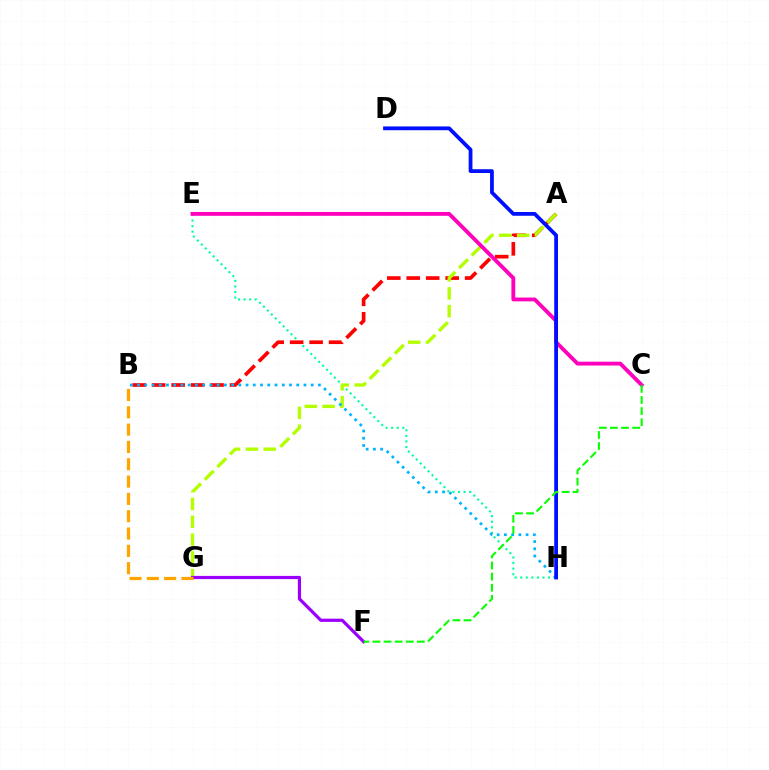{('E', 'H'): [{'color': '#00ff9d', 'line_style': 'dotted', 'thickness': 1.52}], ('A', 'B'): [{'color': '#ff0000', 'line_style': 'dashed', 'thickness': 2.64}], ('A', 'G'): [{'color': '#b3ff00', 'line_style': 'dashed', 'thickness': 2.42}], ('B', 'H'): [{'color': '#00b5ff', 'line_style': 'dotted', 'thickness': 1.97}], ('F', 'G'): [{'color': '#9b00ff', 'line_style': 'solid', 'thickness': 2.3}], ('B', 'G'): [{'color': '#ffa500', 'line_style': 'dashed', 'thickness': 2.35}], ('C', 'E'): [{'color': '#ff00bd', 'line_style': 'solid', 'thickness': 2.77}], ('D', 'H'): [{'color': '#0010ff', 'line_style': 'solid', 'thickness': 2.72}], ('C', 'F'): [{'color': '#08ff00', 'line_style': 'dashed', 'thickness': 1.51}]}